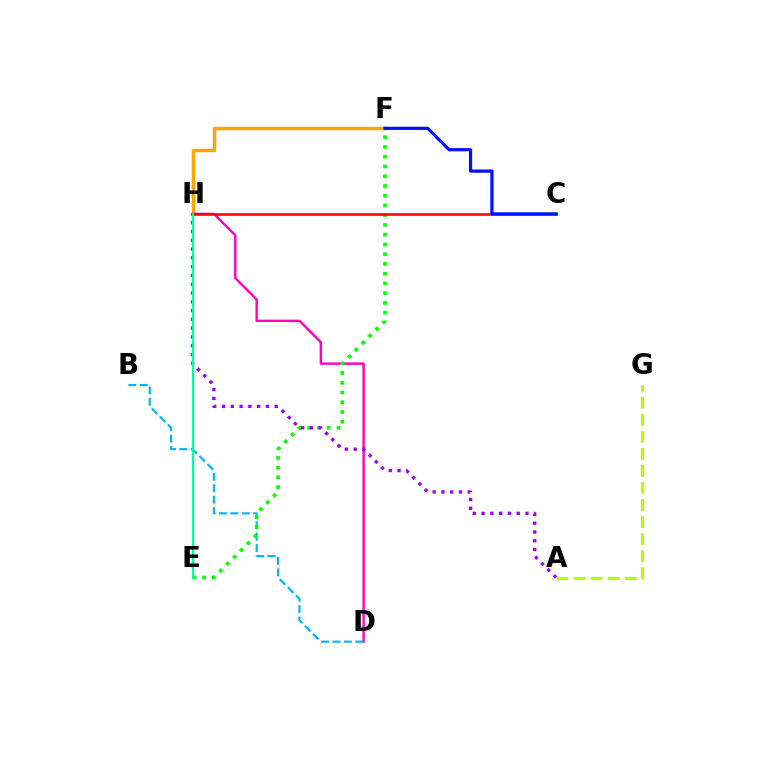{('F', 'H'): [{'color': '#ffa500', 'line_style': 'solid', 'thickness': 2.46}], ('D', 'H'): [{'color': '#ff00bd', 'line_style': 'solid', 'thickness': 1.72}], ('B', 'D'): [{'color': '#00b5ff', 'line_style': 'dashed', 'thickness': 1.55}], ('E', 'F'): [{'color': '#08ff00', 'line_style': 'dotted', 'thickness': 2.65}], ('A', 'G'): [{'color': '#b3ff00', 'line_style': 'dashed', 'thickness': 2.32}], ('A', 'H'): [{'color': '#9b00ff', 'line_style': 'dotted', 'thickness': 2.39}], ('C', 'H'): [{'color': '#ff0000', 'line_style': 'solid', 'thickness': 1.86}], ('E', 'H'): [{'color': '#00ff9d', 'line_style': 'solid', 'thickness': 1.63}], ('C', 'F'): [{'color': '#0010ff', 'line_style': 'solid', 'thickness': 2.31}]}